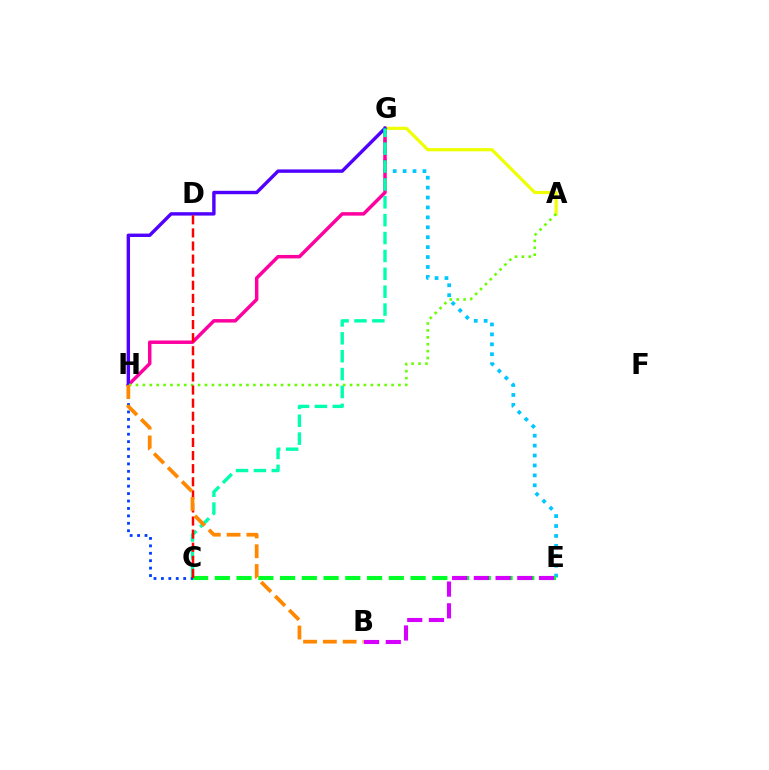{('E', 'G'): [{'color': '#00c7ff', 'line_style': 'dotted', 'thickness': 2.7}], ('G', 'H'): [{'color': '#ff00a0', 'line_style': 'solid', 'thickness': 2.5}, {'color': '#4f00ff', 'line_style': 'solid', 'thickness': 2.44}], ('A', 'G'): [{'color': '#eeff00', 'line_style': 'solid', 'thickness': 2.28}], ('A', 'H'): [{'color': '#66ff00', 'line_style': 'dotted', 'thickness': 1.88}], ('C', 'G'): [{'color': '#00ffaf', 'line_style': 'dashed', 'thickness': 2.43}], ('C', 'H'): [{'color': '#003fff', 'line_style': 'dotted', 'thickness': 2.02}], ('C', 'E'): [{'color': '#00ff27', 'line_style': 'dashed', 'thickness': 2.95}], ('B', 'E'): [{'color': '#d600ff', 'line_style': 'dashed', 'thickness': 2.95}], ('C', 'D'): [{'color': '#ff0000', 'line_style': 'dashed', 'thickness': 1.78}], ('B', 'H'): [{'color': '#ff8800', 'line_style': 'dashed', 'thickness': 2.69}]}